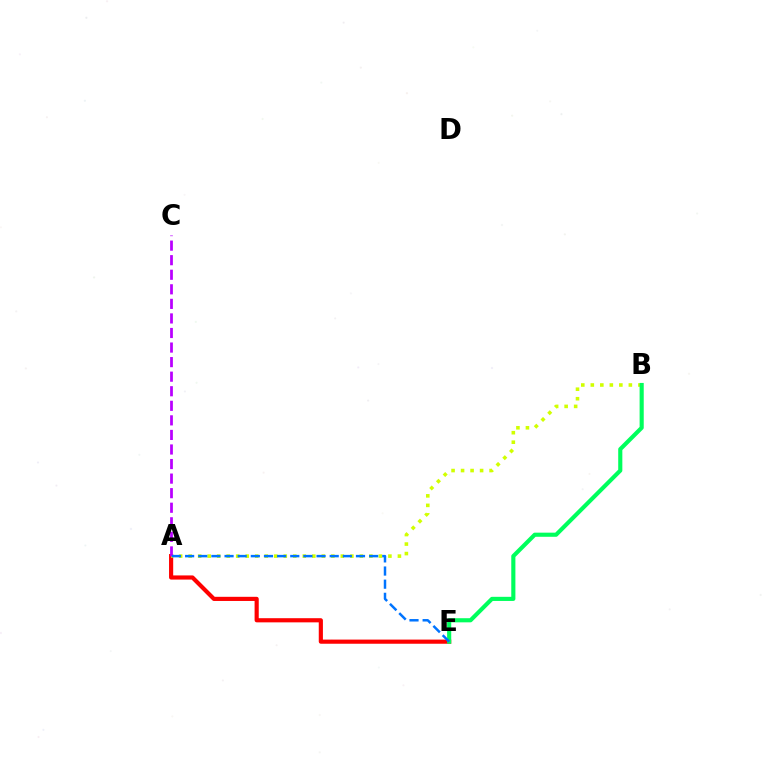{('A', 'E'): [{'color': '#ff0000', 'line_style': 'solid', 'thickness': 2.99}, {'color': '#0074ff', 'line_style': 'dashed', 'thickness': 1.79}], ('A', 'B'): [{'color': '#d1ff00', 'line_style': 'dotted', 'thickness': 2.58}], ('A', 'C'): [{'color': '#b900ff', 'line_style': 'dashed', 'thickness': 1.98}], ('B', 'E'): [{'color': '#00ff5c', 'line_style': 'solid', 'thickness': 2.97}]}